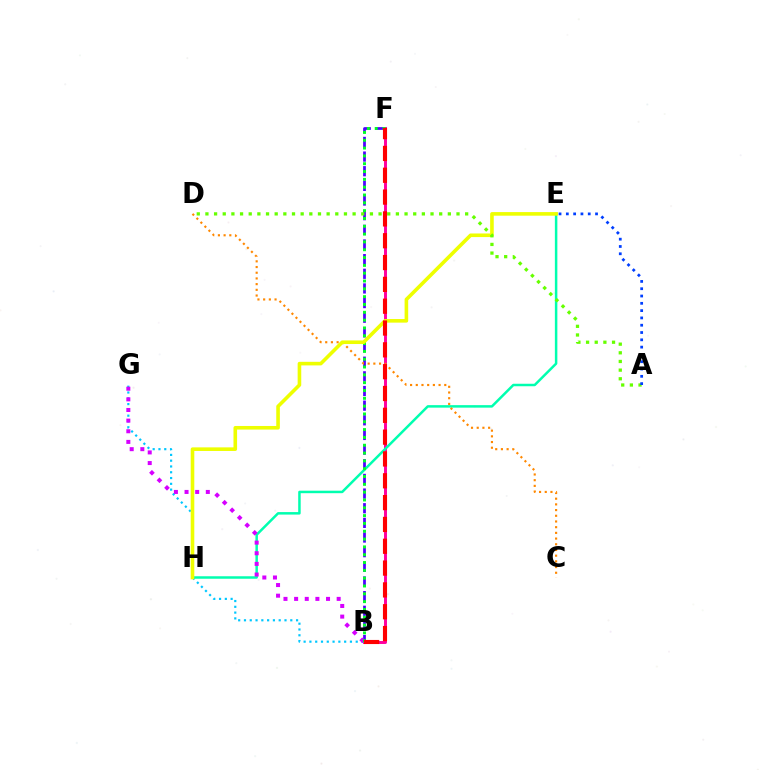{('B', 'F'): [{'color': '#4f00ff', 'line_style': 'dashed', 'thickness': 1.99}, {'color': '#ff00a0', 'line_style': 'solid', 'thickness': 2.13}, {'color': '#00ff27', 'line_style': 'dotted', 'thickness': 2.12}, {'color': '#ff0000', 'line_style': 'dashed', 'thickness': 2.96}], ('B', 'G'): [{'color': '#00c7ff', 'line_style': 'dotted', 'thickness': 1.57}, {'color': '#d600ff', 'line_style': 'dotted', 'thickness': 2.89}], ('E', 'H'): [{'color': '#00ffaf', 'line_style': 'solid', 'thickness': 1.8}, {'color': '#eeff00', 'line_style': 'solid', 'thickness': 2.59}], ('C', 'D'): [{'color': '#ff8800', 'line_style': 'dotted', 'thickness': 1.55}], ('A', 'D'): [{'color': '#66ff00', 'line_style': 'dotted', 'thickness': 2.35}], ('A', 'E'): [{'color': '#003fff', 'line_style': 'dotted', 'thickness': 1.98}]}